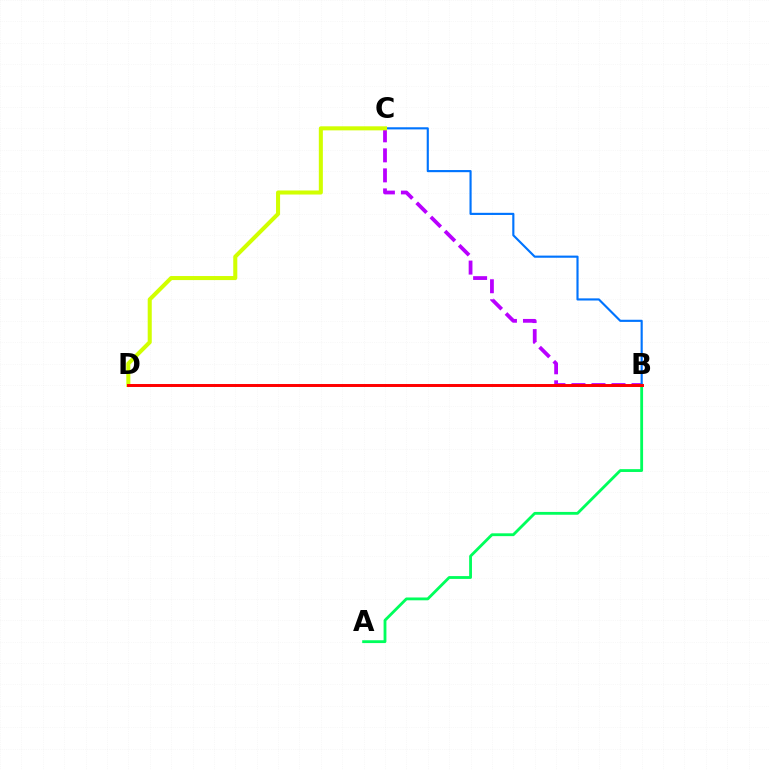{('A', 'B'): [{'color': '#00ff5c', 'line_style': 'solid', 'thickness': 2.03}], ('B', 'C'): [{'color': '#b900ff', 'line_style': 'dashed', 'thickness': 2.72}, {'color': '#0074ff', 'line_style': 'solid', 'thickness': 1.54}], ('C', 'D'): [{'color': '#d1ff00', 'line_style': 'solid', 'thickness': 2.92}], ('B', 'D'): [{'color': '#ff0000', 'line_style': 'solid', 'thickness': 2.13}]}